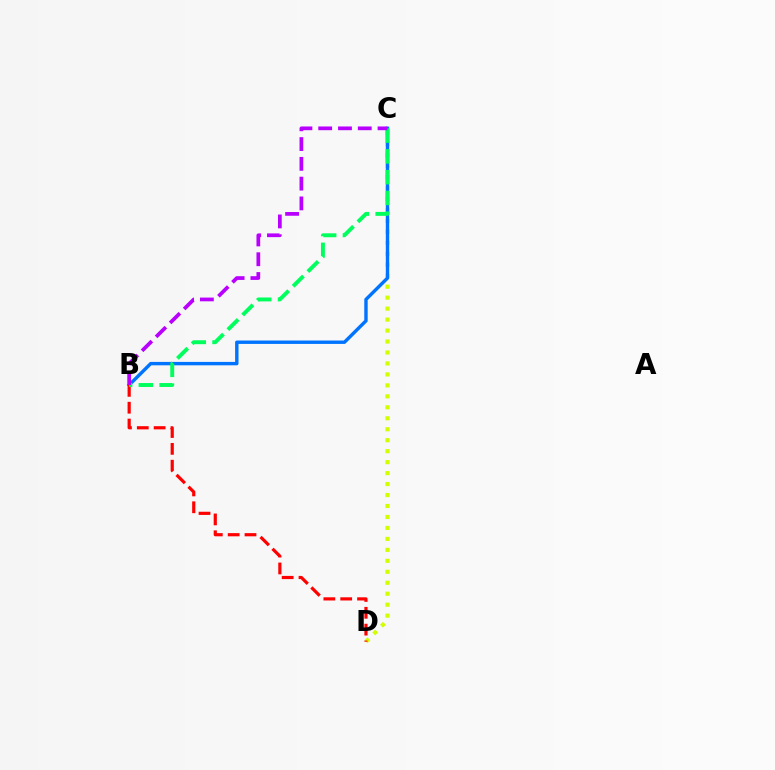{('C', 'D'): [{'color': '#d1ff00', 'line_style': 'dotted', 'thickness': 2.98}], ('B', 'C'): [{'color': '#0074ff', 'line_style': 'solid', 'thickness': 2.45}, {'color': '#00ff5c', 'line_style': 'dashed', 'thickness': 2.82}, {'color': '#b900ff', 'line_style': 'dashed', 'thickness': 2.69}], ('B', 'D'): [{'color': '#ff0000', 'line_style': 'dashed', 'thickness': 2.29}]}